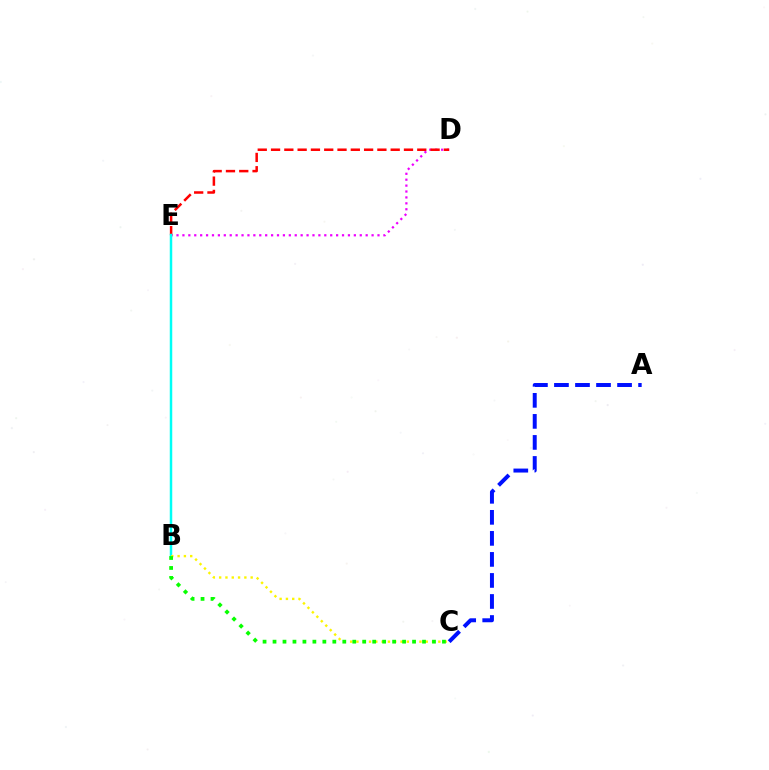{('D', 'E'): [{'color': '#ee00ff', 'line_style': 'dotted', 'thickness': 1.61}, {'color': '#ff0000', 'line_style': 'dashed', 'thickness': 1.81}], ('B', 'E'): [{'color': '#00fff6', 'line_style': 'solid', 'thickness': 1.79}], ('B', 'C'): [{'color': '#fcf500', 'line_style': 'dotted', 'thickness': 1.71}, {'color': '#08ff00', 'line_style': 'dotted', 'thickness': 2.71}], ('A', 'C'): [{'color': '#0010ff', 'line_style': 'dashed', 'thickness': 2.86}]}